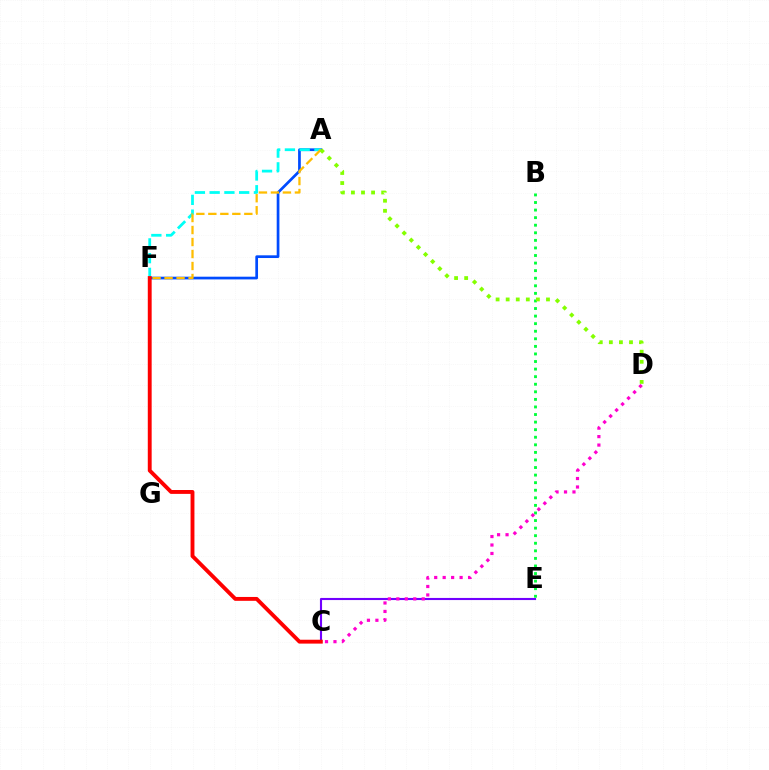{('A', 'F'): [{'color': '#004bff', 'line_style': 'solid', 'thickness': 1.95}, {'color': '#00fff6', 'line_style': 'dashed', 'thickness': 2.0}, {'color': '#ffbd00', 'line_style': 'dashed', 'thickness': 1.63}], ('C', 'E'): [{'color': '#7200ff', 'line_style': 'solid', 'thickness': 1.53}], ('B', 'E'): [{'color': '#00ff39', 'line_style': 'dotted', 'thickness': 2.06}], ('A', 'D'): [{'color': '#84ff00', 'line_style': 'dotted', 'thickness': 2.74}], ('C', 'F'): [{'color': '#ff0000', 'line_style': 'solid', 'thickness': 2.79}], ('C', 'D'): [{'color': '#ff00cf', 'line_style': 'dotted', 'thickness': 2.3}]}